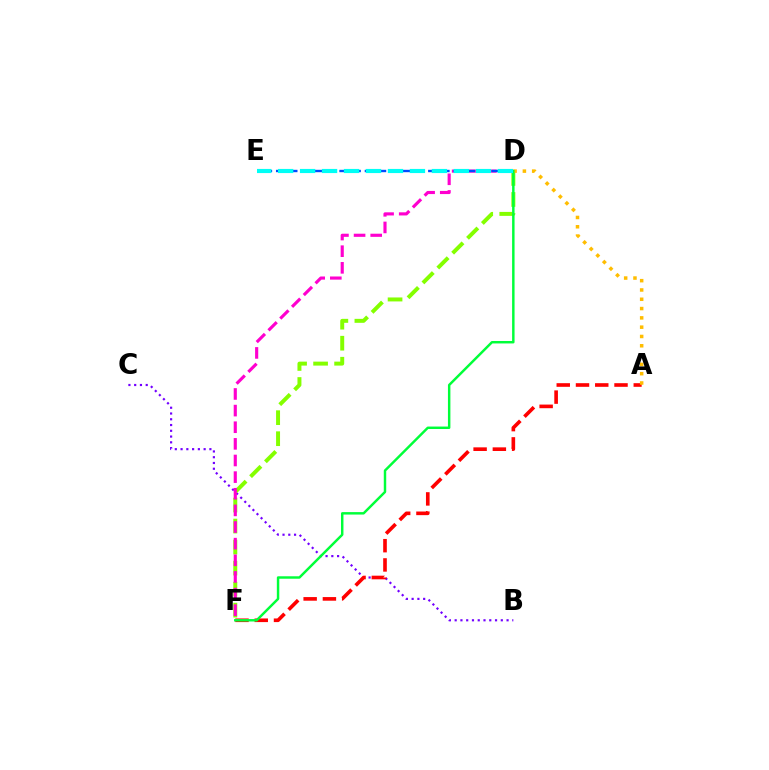{('B', 'C'): [{'color': '#7200ff', 'line_style': 'dotted', 'thickness': 1.57}], ('D', 'F'): [{'color': '#84ff00', 'line_style': 'dashed', 'thickness': 2.86}, {'color': '#ff00cf', 'line_style': 'dashed', 'thickness': 2.26}, {'color': '#00ff39', 'line_style': 'solid', 'thickness': 1.77}], ('A', 'F'): [{'color': '#ff0000', 'line_style': 'dashed', 'thickness': 2.62}], ('A', 'D'): [{'color': '#ffbd00', 'line_style': 'dotted', 'thickness': 2.53}], ('D', 'E'): [{'color': '#004bff', 'line_style': 'dashed', 'thickness': 1.72}, {'color': '#00fff6', 'line_style': 'dashed', 'thickness': 2.98}]}